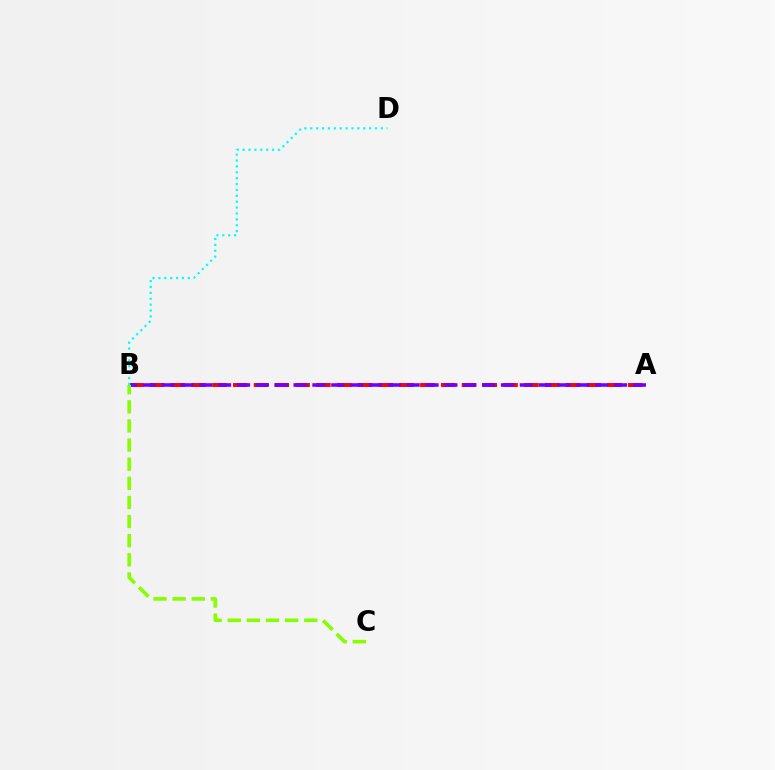{('A', 'B'): [{'color': '#ff0000', 'line_style': 'dashed', 'thickness': 2.82}, {'color': '#7200ff', 'line_style': 'dashed', 'thickness': 2.56}], ('B', 'D'): [{'color': '#00fff6', 'line_style': 'dotted', 'thickness': 1.6}], ('B', 'C'): [{'color': '#84ff00', 'line_style': 'dashed', 'thickness': 2.6}]}